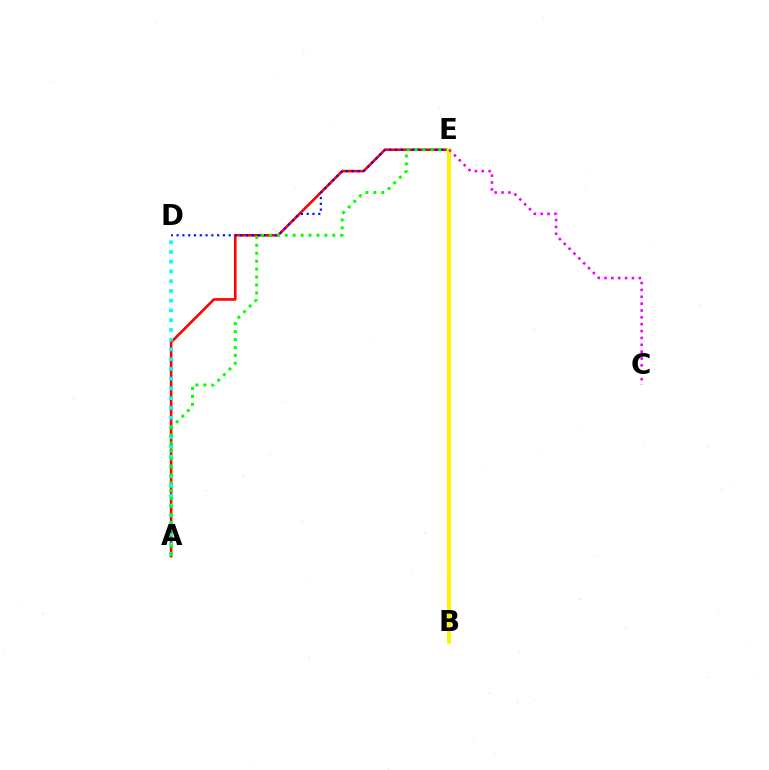{('A', 'E'): [{'color': '#ff0000', 'line_style': 'solid', 'thickness': 1.88}, {'color': '#08ff00', 'line_style': 'dotted', 'thickness': 2.15}], ('A', 'D'): [{'color': '#00fff6', 'line_style': 'dotted', 'thickness': 2.65}], ('D', 'E'): [{'color': '#0010ff', 'line_style': 'dotted', 'thickness': 1.57}], ('B', 'E'): [{'color': '#fcf500', 'line_style': 'solid', 'thickness': 2.86}], ('C', 'E'): [{'color': '#ee00ff', 'line_style': 'dotted', 'thickness': 1.86}]}